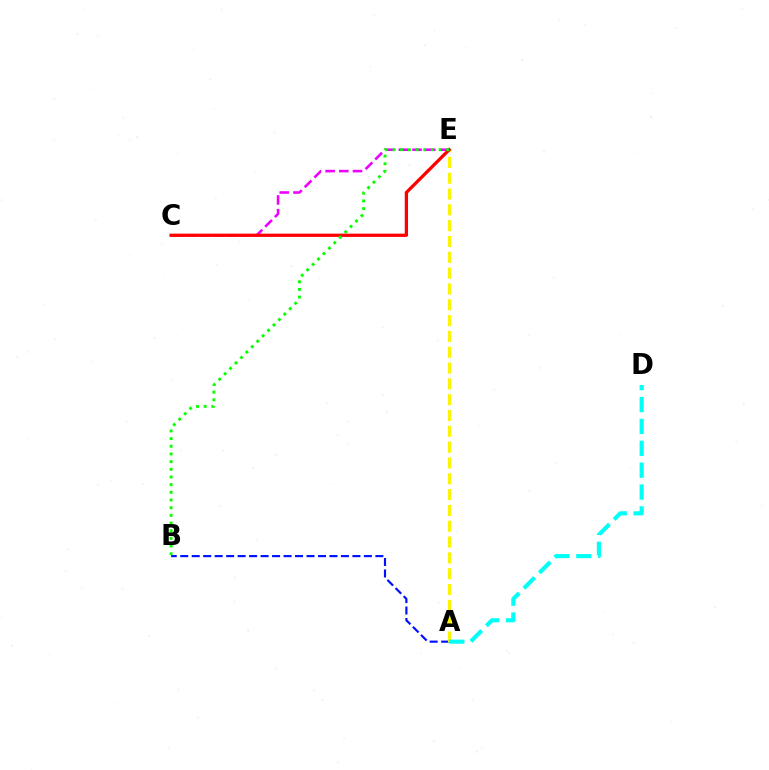{('A', 'B'): [{'color': '#0010ff', 'line_style': 'dashed', 'thickness': 1.56}], ('C', 'E'): [{'color': '#ee00ff', 'line_style': 'dashed', 'thickness': 1.86}, {'color': '#ff0000', 'line_style': 'solid', 'thickness': 2.36}], ('A', 'E'): [{'color': '#fcf500', 'line_style': 'dashed', 'thickness': 2.15}], ('B', 'E'): [{'color': '#08ff00', 'line_style': 'dotted', 'thickness': 2.08}], ('A', 'D'): [{'color': '#00fff6', 'line_style': 'dashed', 'thickness': 2.97}]}